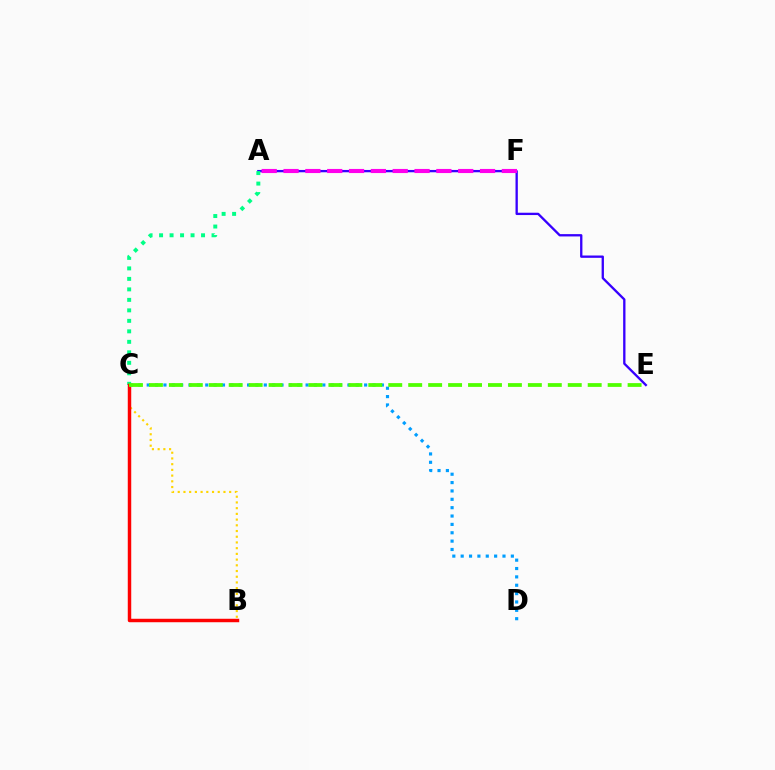{('A', 'E'): [{'color': '#3700ff', 'line_style': 'solid', 'thickness': 1.67}], ('A', 'C'): [{'color': '#00ff86', 'line_style': 'dotted', 'thickness': 2.85}], ('B', 'C'): [{'color': '#ffd500', 'line_style': 'dotted', 'thickness': 1.55}, {'color': '#ff0000', 'line_style': 'solid', 'thickness': 2.49}], ('A', 'F'): [{'color': '#ff00ed', 'line_style': 'dashed', 'thickness': 2.97}], ('C', 'D'): [{'color': '#009eff', 'line_style': 'dotted', 'thickness': 2.27}], ('C', 'E'): [{'color': '#4fff00', 'line_style': 'dashed', 'thickness': 2.71}]}